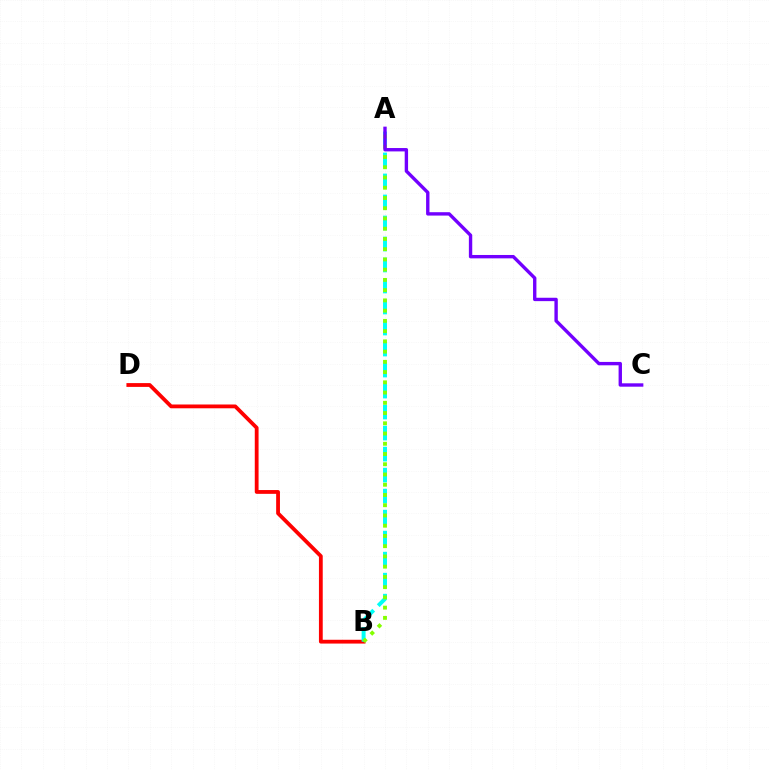{('B', 'D'): [{'color': '#ff0000', 'line_style': 'solid', 'thickness': 2.73}], ('A', 'B'): [{'color': '#00fff6', 'line_style': 'dashed', 'thickness': 2.85}, {'color': '#84ff00', 'line_style': 'dotted', 'thickness': 2.78}], ('A', 'C'): [{'color': '#7200ff', 'line_style': 'solid', 'thickness': 2.43}]}